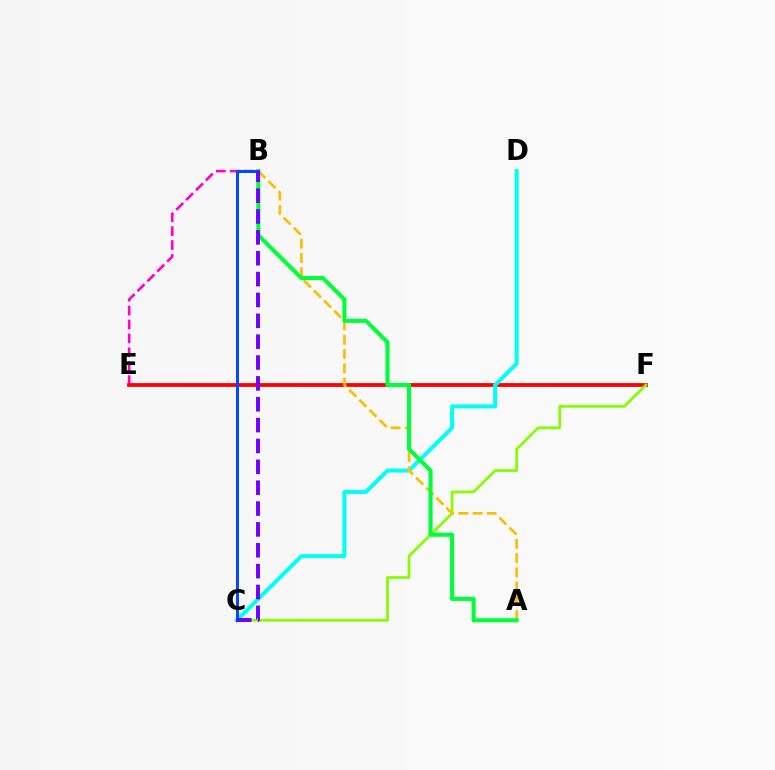{('B', 'E'): [{'color': '#ff00cf', 'line_style': 'dashed', 'thickness': 1.89}], ('E', 'F'): [{'color': '#ff0000', 'line_style': 'solid', 'thickness': 2.74}], ('C', 'D'): [{'color': '#00fff6', 'line_style': 'solid', 'thickness': 2.89}], ('C', 'F'): [{'color': '#84ff00', 'line_style': 'solid', 'thickness': 1.96}], ('A', 'B'): [{'color': '#ffbd00', 'line_style': 'dashed', 'thickness': 1.94}, {'color': '#00ff39', 'line_style': 'solid', 'thickness': 2.93}], ('B', 'C'): [{'color': '#004bff', 'line_style': 'solid', 'thickness': 2.16}, {'color': '#7200ff', 'line_style': 'dashed', 'thickness': 2.83}]}